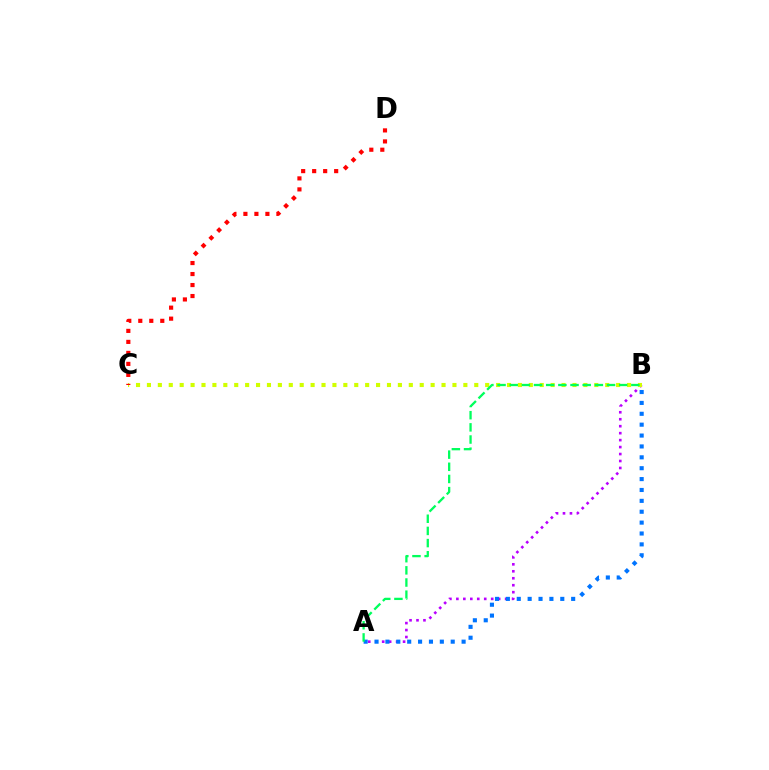{('A', 'B'): [{'color': '#b900ff', 'line_style': 'dotted', 'thickness': 1.89}, {'color': '#0074ff', 'line_style': 'dotted', 'thickness': 2.96}, {'color': '#00ff5c', 'line_style': 'dashed', 'thickness': 1.65}], ('B', 'C'): [{'color': '#d1ff00', 'line_style': 'dotted', 'thickness': 2.96}], ('C', 'D'): [{'color': '#ff0000', 'line_style': 'dotted', 'thickness': 2.99}]}